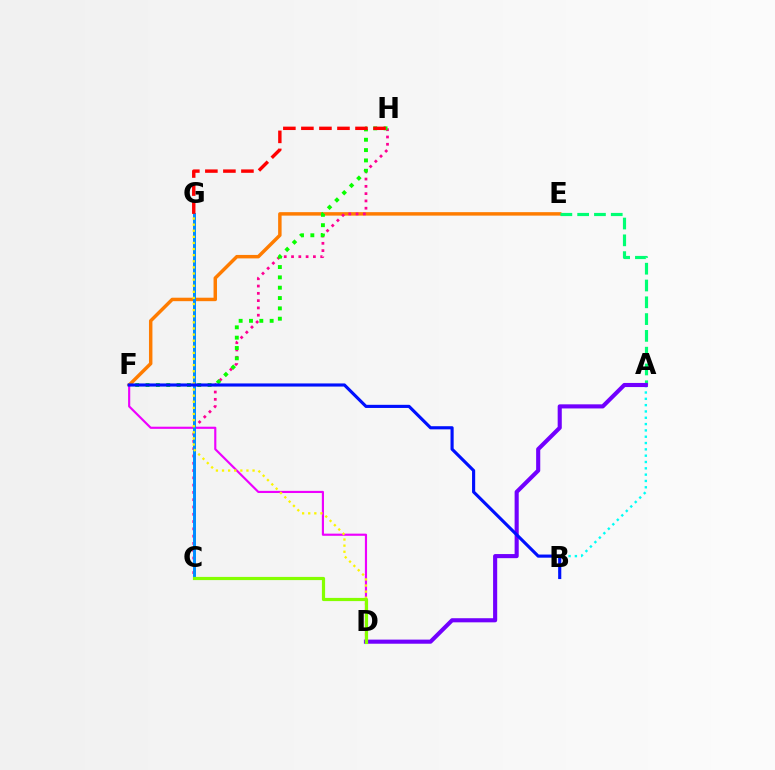{('E', 'F'): [{'color': '#ff7c00', 'line_style': 'solid', 'thickness': 2.49}], ('A', 'E'): [{'color': '#00ff74', 'line_style': 'dashed', 'thickness': 2.28}], ('A', 'B'): [{'color': '#00fff6', 'line_style': 'dotted', 'thickness': 1.72}], ('D', 'F'): [{'color': '#ee00ff', 'line_style': 'solid', 'thickness': 1.55}], ('A', 'D'): [{'color': '#7200ff', 'line_style': 'solid', 'thickness': 2.96}], ('C', 'H'): [{'color': '#ff0094', 'line_style': 'dotted', 'thickness': 1.98}], ('C', 'G'): [{'color': '#008cff', 'line_style': 'solid', 'thickness': 2.14}], ('D', 'G'): [{'color': '#fcf500', 'line_style': 'dotted', 'thickness': 1.66}], ('F', 'H'): [{'color': '#08ff00', 'line_style': 'dotted', 'thickness': 2.81}], ('B', 'F'): [{'color': '#0010ff', 'line_style': 'solid', 'thickness': 2.26}], ('C', 'D'): [{'color': '#84ff00', 'line_style': 'solid', 'thickness': 2.29}], ('G', 'H'): [{'color': '#ff0000', 'line_style': 'dashed', 'thickness': 2.45}]}